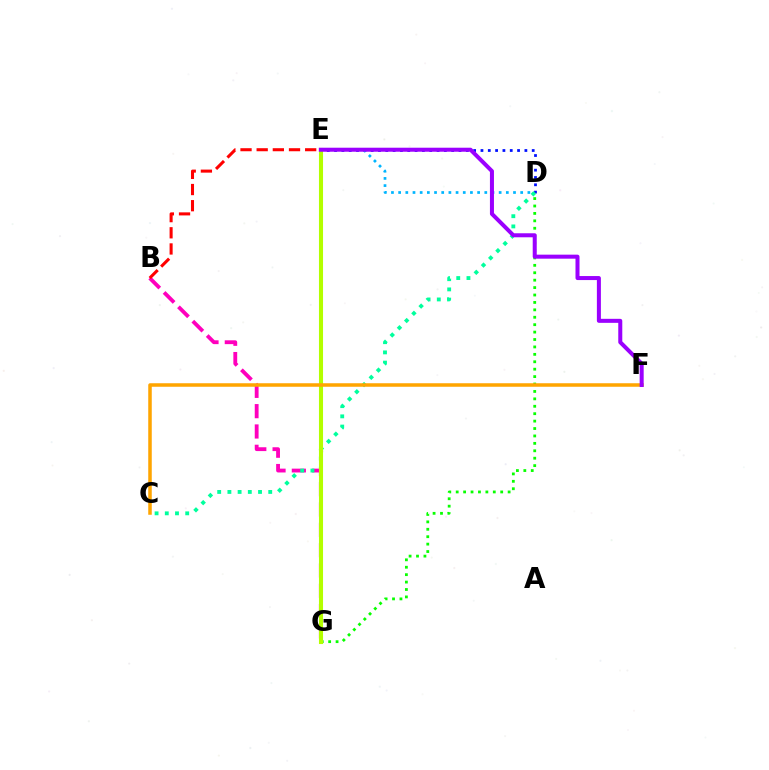{('D', 'E'): [{'color': '#0010ff', 'line_style': 'dotted', 'thickness': 1.99}, {'color': '#00b5ff', 'line_style': 'dotted', 'thickness': 1.95}], ('B', 'G'): [{'color': '#ff00bd', 'line_style': 'dashed', 'thickness': 2.76}], ('C', 'D'): [{'color': '#00ff9d', 'line_style': 'dotted', 'thickness': 2.77}], ('D', 'G'): [{'color': '#08ff00', 'line_style': 'dotted', 'thickness': 2.02}], ('E', 'G'): [{'color': '#b3ff00', 'line_style': 'solid', 'thickness': 2.94}], ('C', 'F'): [{'color': '#ffa500', 'line_style': 'solid', 'thickness': 2.53}], ('E', 'F'): [{'color': '#9b00ff', 'line_style': 'solid', 'thickness': 2.89}], ('B', 'E'): [{'color': '#ff0000', 'line_style': 'dashed', 'thickness': 2.2}]}